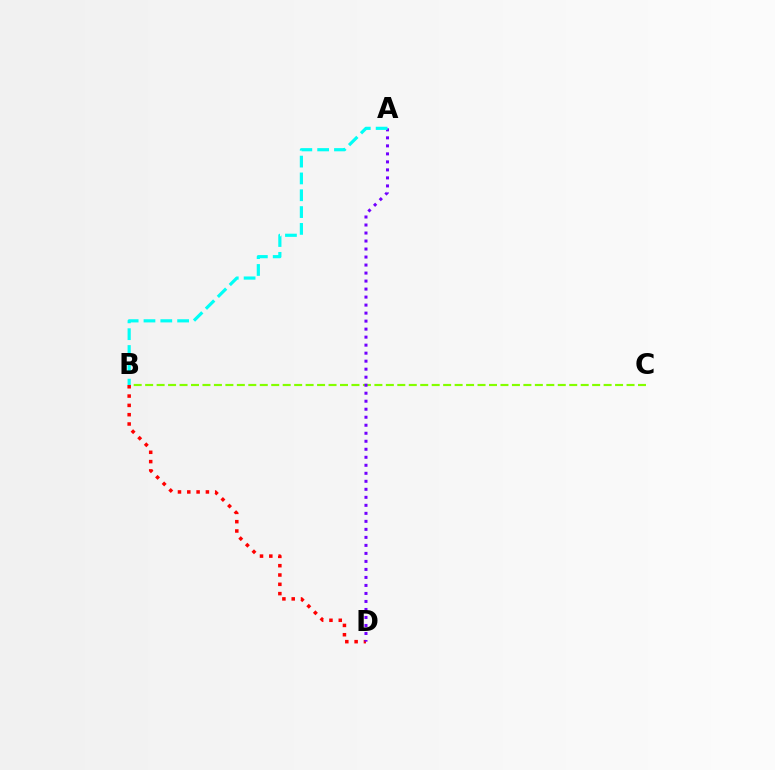{('B', 'C'): [{'color': '#84ff00', 'line_style': 'dashed', 'thickness': 1.56}], ('B', 'D'): [{'color': '#ff0000', 'line_style': 'dotted', 'thickness': 2.53}], ('A', 'D'): [{'color': '#7200ff', 'line_style': 'dotted', 'thickness': 2.18}], ('A', 'B'): [{'color': '#00fff6', 'line_style': 'dashed', 'thickness': 2.29}]}